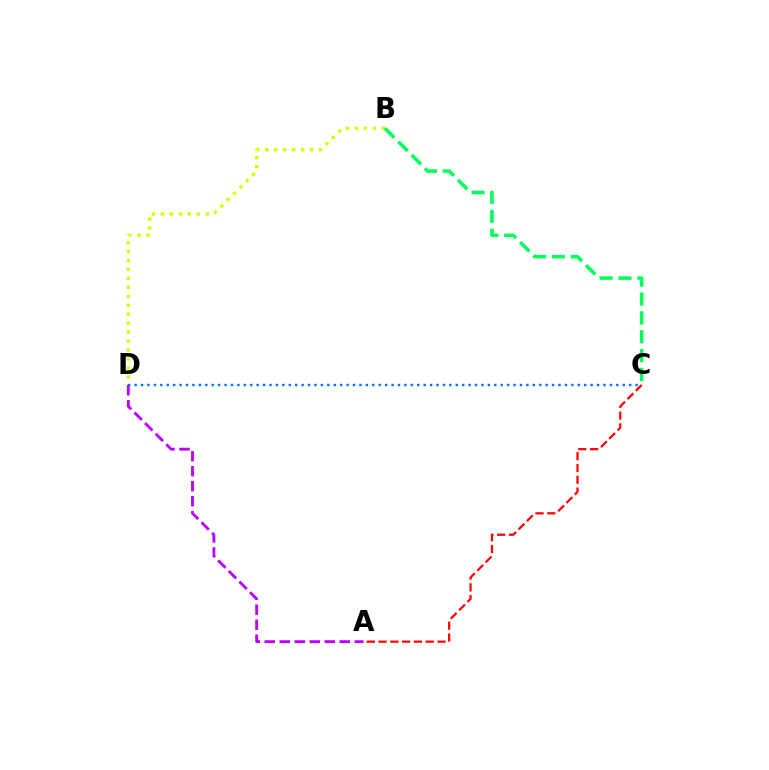{('A', 'C'): [{'color': '#ff0000', 'line_style': 'dashed', 'thickness': 1.6}], ('B', 'D'): [{'color': '#d1ff00', 'line_style': 'dotted', 'thickness': 2.44}], ('C', 'D'): [{'color': '#0074ff', 'line_style': 'dotted', 'thickness': 1.75}], ('B', 'C'): [{'color': '#00ff5c', 'line_style': 'dashed', 'thickness': 2.56}], ('A', 'D'): [{'color': '#b900ff', 'line_style': 'dashed', 'thickness': 2.04}]}